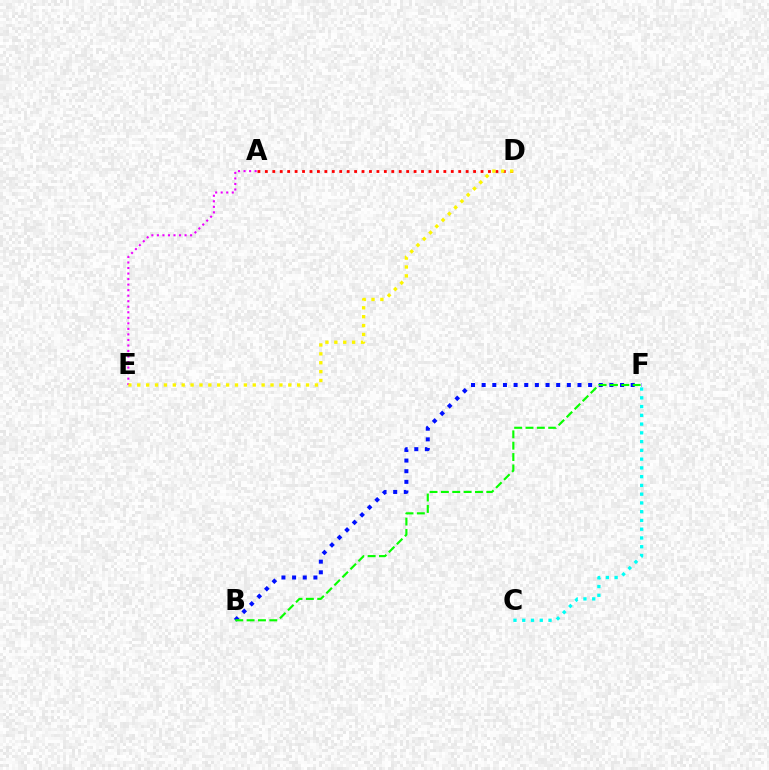{('C', 'F'): [{'color': '#00fff6', 'line_style': 'dotted', 'thickness': 2.38}], ('A', 'D'): [{'color': '#ff0000', 'line_style': 'dotted', 'thickness': 2.02}], ('A', 'E'): [{'color': '#ee00ff', 'line_style': 'dotted', 'thickness': 1.5}], ('D', 'E'): [{'color': '#fcf500', 'line_style': 'dotted', 'thickness': 2.41}], ('B', 'F'): [{'color': '#0010ff', 'line_style': 'dotted', 'thickness': 2.89}, {'color': '#08ff00', 'line_style': 'dashed', 'thickness': 1.54}]}